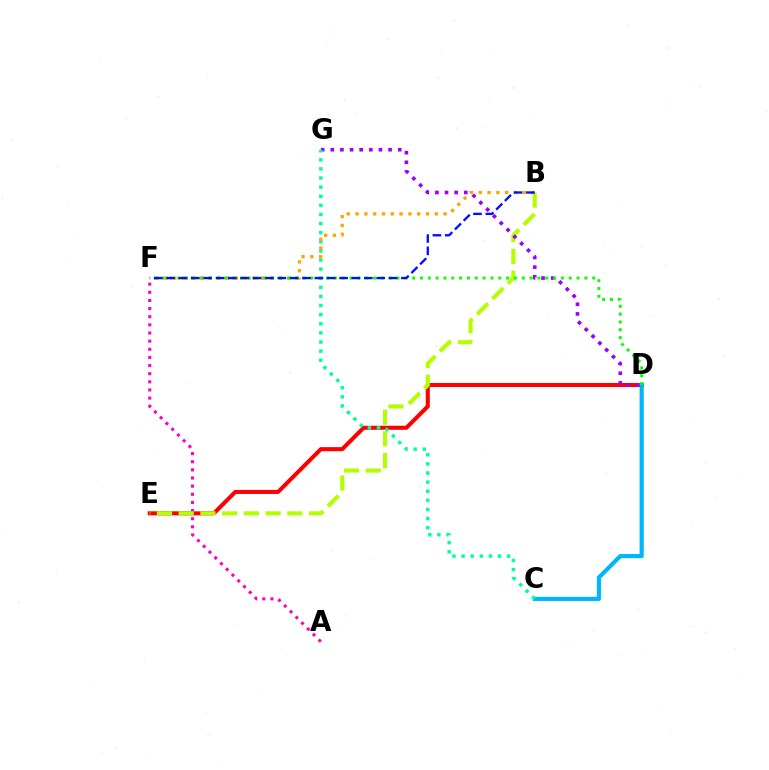{('D', 'E'): [{'color': '#ff0000', 'line_style': 'solid', 'thickness': 2.91}], ('A', 'F'): [{'color': '#ff00bd', 'line_style': 'dotted', 'thickness': 2.21}], ('B', 'E'): [{'color': '#b3ff00', 'line_style': 'dashed', 'thickness': 2.95}], ('D', 'G'): [{'color': '#9b00ff', 'line_style': 'dotted', 'thickness': 2.62}], ('C', 'D'): [{'color': '#00b5ff', 'line_style': 'solid', 'thickness': 2.99}], ('C', 'G'): [{'color': '#00ff9d', 'line_style': 'dotted', 'thickness': 2.47}], ('B', 'F'): [{'color': '#ffa500', 'line_style': 'dotted', 'thickness': 2.39}, {'color': '#0010ff', 'line_style': 'dashed', 'thickness': 1.68}], ('D', 'F'): [{'color': '#08ff00', 'line_style': 'dotted', 'thickness': 2.13}]}